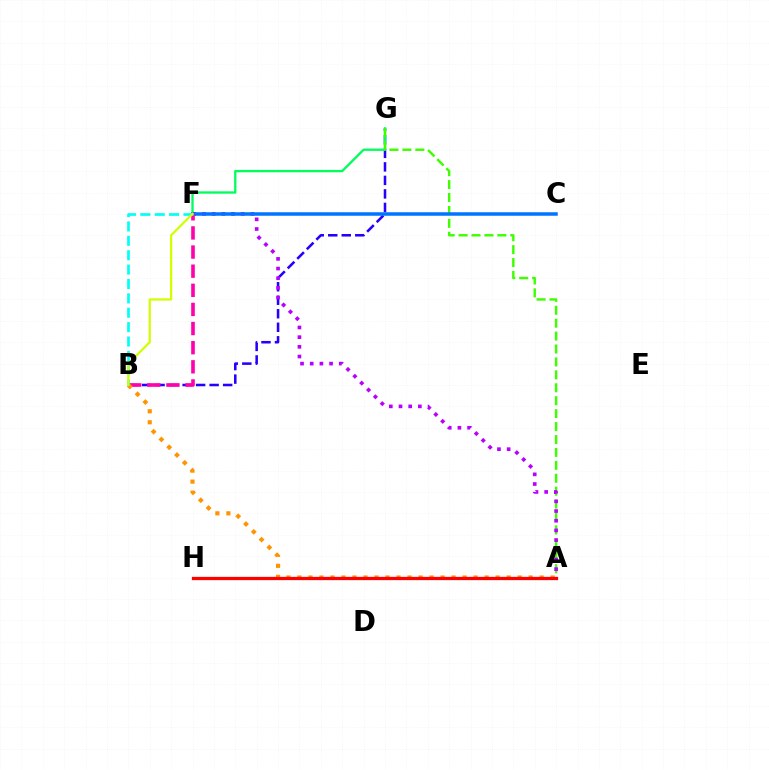{('B', 'G'): [{'color': '#2500ff', 'line_style': 'dashed', 'thickness': 1.84}], ('F', 'G'): [{'color': '#00ff5c', 'line_style': 'solid', 'thickness': 1.67}], ('A', 'G'): [{'color': '#3dff00', 'line_style': 'dashed', 'thickness': 1.76}], ('A', 'F'): [{'color': '#b900ff', 'line_style': 'dotted', 'thickness': 2.63}], ('C', 'F'): [{'color': '#0074ff', 'line_style': 'solid', 'thickness': 2.52}], ('B', 'F'): [{'color': '#ff00ac', 'line_style': 'dashed', 'thickness': 2.6}, {'color': '#00fff6', 'line_style': 'dashed', 'thickness': 1.95}, {'color': '#d1ff00', 'line_style': 'solid', 'thickness': 1.61}], ('A', 'B'): [{'color': '#ff9400', 'line_style': 'dotted', 'thickness': 2.99}], ('A', 'H'): [{'color': '#ff0000', 'line_style': 'solid', 'thickness': 2.35}]}